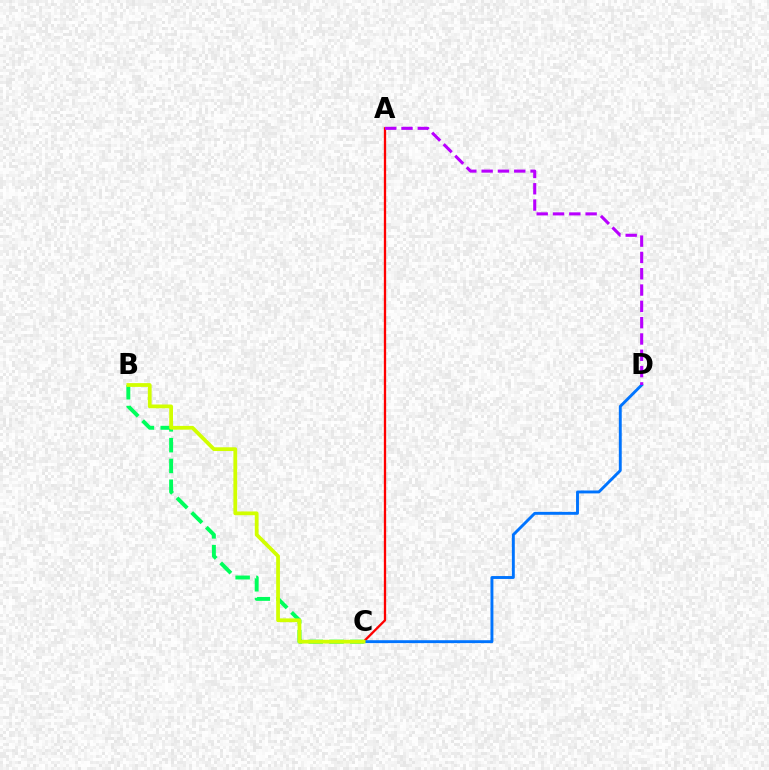{('A', 'C'): [{'color': '#ff0000', 'line_style': 'solid', 'thickness': 1.66}], ('B', 'C'): [{'color': '#00ff5c', 'line_style': 'dashed', 'thickness': 2.82}, {'color': '#d1ff00', 'line_style': 'solid', 'thickness': 2.71}], ('C', 'D'): [{'color': '#0074ff', 'line_style': 'solid', 'thickness': 2.09}], ('A', 'D'): [{'color': '#b900ff', 'line_style': 'dashed', 'thickness': 2.22}]}